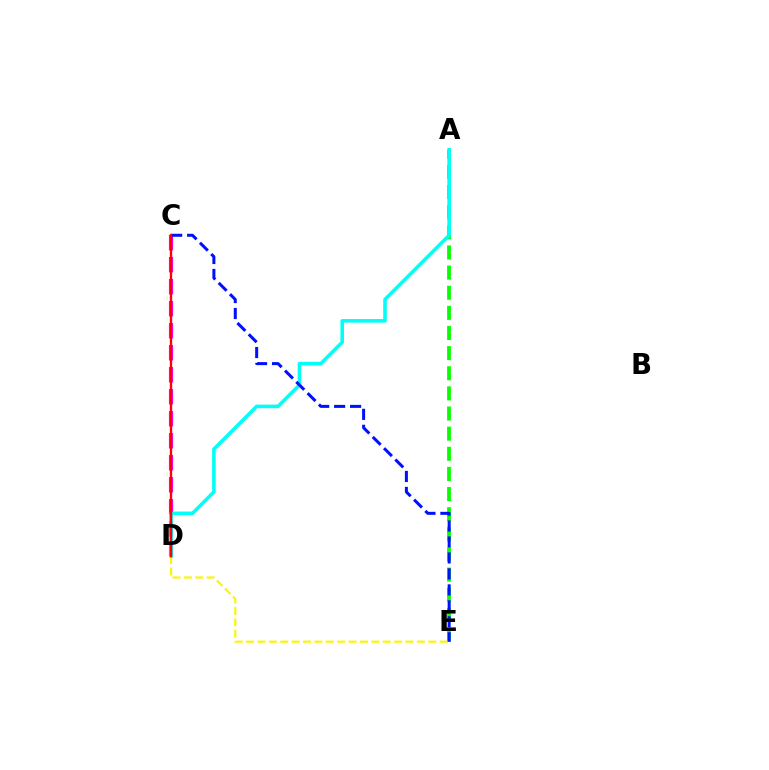{('A', 'E'): [{'color': '#08ff00', 'line_style': 'dashed', 'thickness': 2.74}], ('D', 'E'): [{'color': '#fcf500', 'line_style': 'dashed', 'thickness': 1.55}], ('C', 'D'): [{'color': '#ee00ff', 'line_style': 'dashed', 'thickness': 2.99}, {'color': '#ff0000', 'line_style': 'solid', 'thickness': 1.69}], ('A', 'D'): [{'color': '#00fff6', 'line_style': 'solid', 'thickness': 2.57}], ('C', 'E'): [{'color': '#0010ff', 'line_style': 'dashed', 'thickness': 2.17}]}